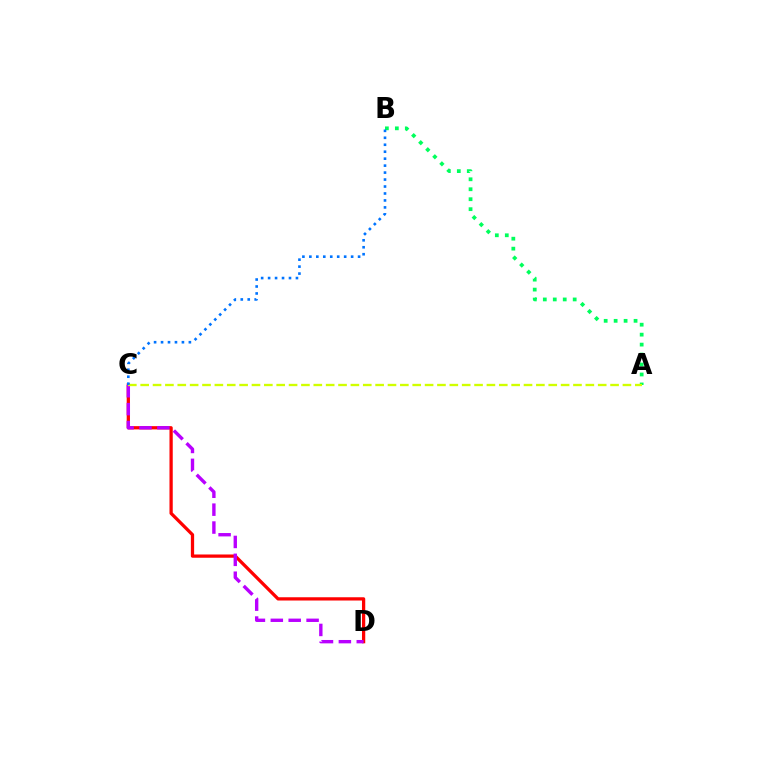{('A', 'B'): [{'color': '#00ff5c', 'line_style': 'dotted', 'thickness': 2.71}], ('C', 'D'): [{'color': '#ff0000', 'line_style': 'solid', 'thickness': 2.35}, {'color': '#b900ff', 'line_style': 'dashed', 'thickness': 2.43}], ('A', 'C'): [{'color': '#d1ff00', 'line_style': 'dashed', 'thickness': 1.68}], ('B', 'C'): [{'color': '#0074ff', 'line_style': 'dotted', 'thickness': 1.89}]}